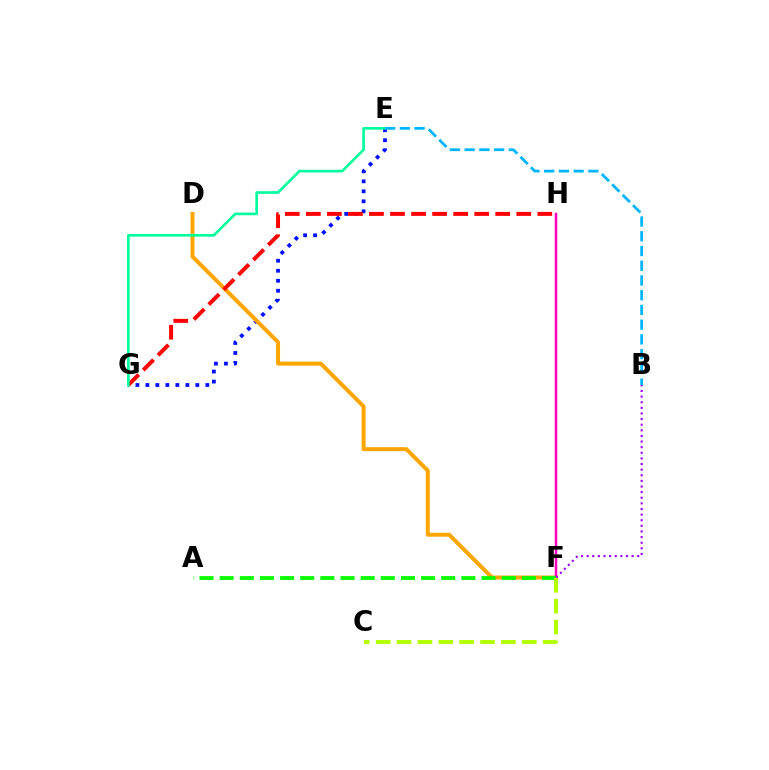{('E', 'G'): [{'color': '#0010ff', 'line_style': 'dotted', 'thickness': 2.72}, {'color': '#00ff9d', 'line_style': 'solid', 'thickness': 1.92}], ('D', 'F'): [{'color': '#ffa500', 'line_style': 'solid', 'thickness': 2.85}], ('F', 'H'): [{'color': '#ff00bd', 'line_style': 'solid', 'thickness': 1.8}], ('A', 'F'): [{'color': '#08ff00', 'line_style': 'dashed', 'thickness': 2.74}], ('C', 'F'): [{'color': '#b3ff00', 'line_style': 'dashed', 'thickness': 2.83}], ('G', 'H'): [{'color': '#ff0000', 'line_style': 'dashed', 'thickness': 2.86}], ('B', 'E'): [{'color': '#00b5ff', 'line_style': 'dashed', 'thickness': 2.0}], ('B', 'F'): [{'color': '#9b00ff', 'line_style': 'dotted', 'thickness': 1.53}]}